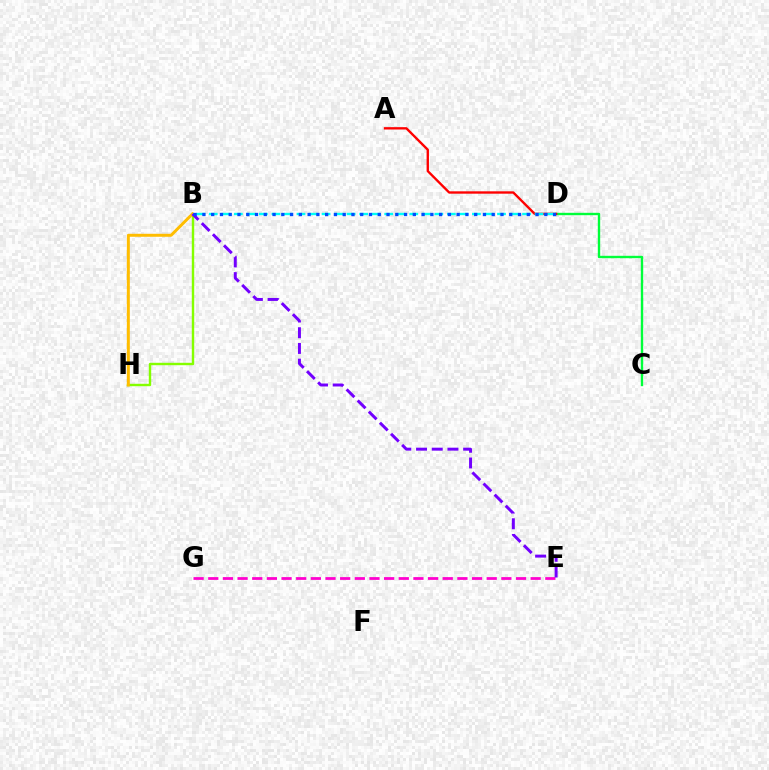{('C', 'D'): [{'color': '#00ff39', 'line_style': 'solid', 'thickness': 1.71}], ('B', 'H'): [{'color': '#84ff00', 'line_style': 'solid', 'thickness': 1.74}, {'color': '#ffbd00', 'line_style': 'solid', 'thickness': 2.14}], ('A', 'D'): [{'color': '#ff0000', 'line_style': 'solid', 'thickness': 1.7}], ('E', 'G'): [{'color': '#ff00cf', 'line_style': 'dashed', 'thickness': 1.99}], ('B', 'E'): [{'color': '#7200ff', 'line_style': 'dashed', 'thickness': 2.13}], ('B', 'D'): [{'color': '#00fff6', 'line_style': 'dashed', 'thickness': 1.7}, {'color': '#004bff', 'line_style': 'dotted', 'thickness': 2.38}]}